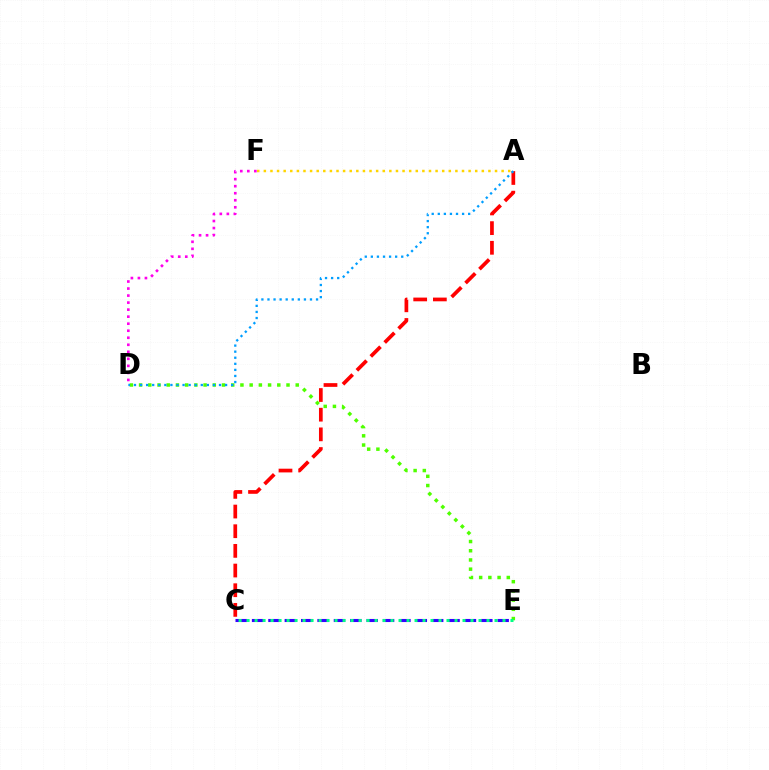{('D', 'F'): [{'color': '#ff00ed', 'line_style': 'dotted', 'thickness': 1.91}], ('A', 'F'): [{'color': '#ffd500', 'line_style': 'dotted', 'thickness': 1.79}], ('C', 'E'): [{'color': '#3700ff', 'line_style': 'dashed', 'thickness': 2.22}, {'color': '#00ff86', 'line_style': 'dotted', 'thickness': 2.17}], ('D', 'E'): [{'color': '#4fff00', 'line_style': 'dotted', 'thickness': 2.5}], ('A', 'C'): [{'color': '#ff0000', 'line_style': 'dashed', 'thickness': 2.67}], ('A', 'D'): [{'color': '#009eff', 'line_style': 'dotted', 'thickness': 1.65}]}